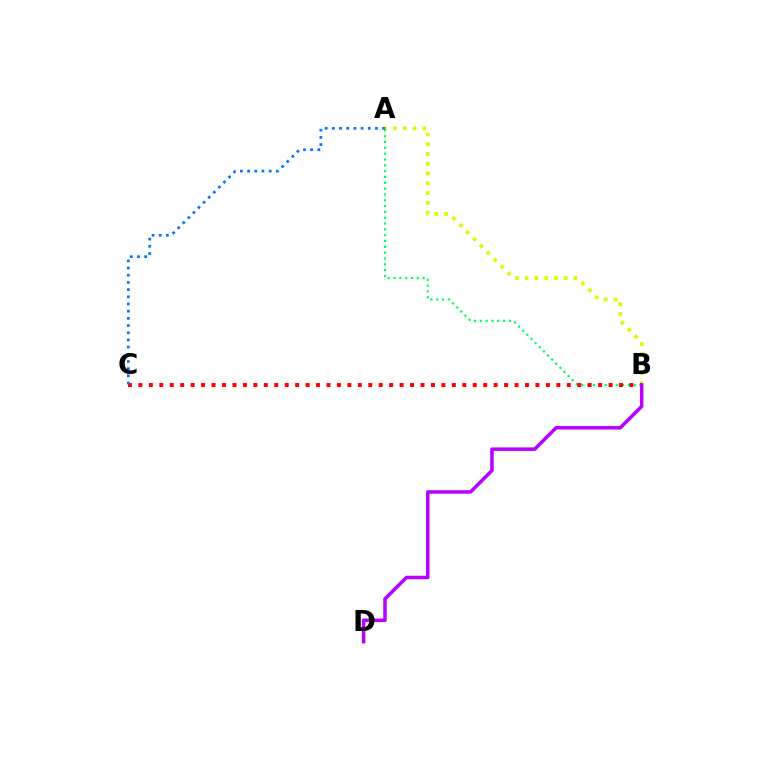{('A', 'B'): [{'color': '#d1ff00', 'line_style': 'dotted', 'thickness': 2.65}, {'color': '#00ff5c', 'line_style': 'dotted', 'thickness': 1.58}], ('B', 'C'): [{'color': '#ff0000', 'line_style': 'dotted', 'thickness': 2.84}], ('A', 'C'): [{'color': '#0074ff', 'line_style': 'dotted', 'thickness': 1.95}], ('B', 'D'): [{'color': '#b900ff', 'line_style': 'solid', 'thickness': 2.52}]}